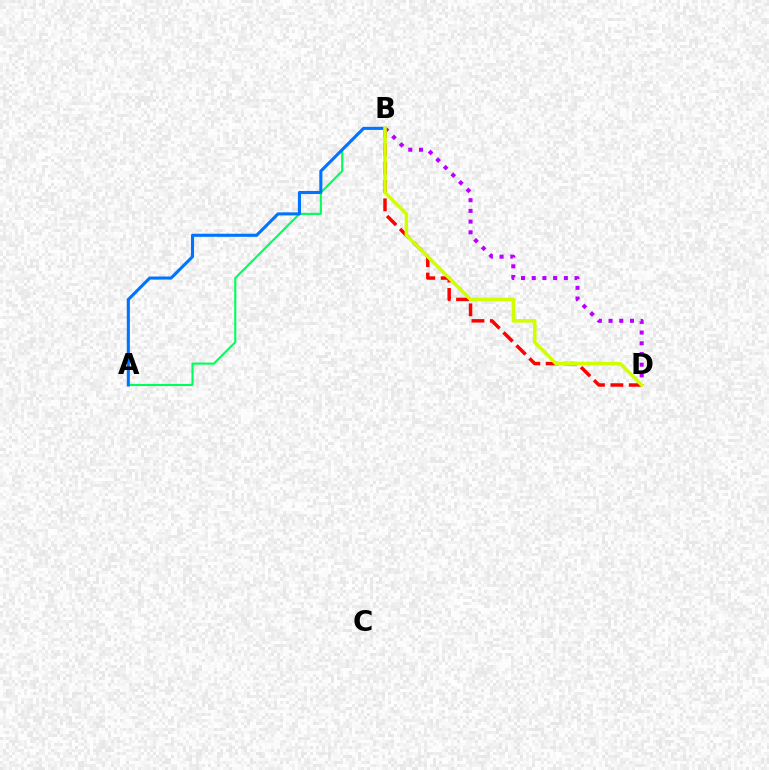{('A', 'B'): [{'color': '#00ff5c', 'line_style': 'solid', 'thickness': 1.53}, {'color': '#0074ff', 'line_style': 'solid', 'thickness': 2.22}], ('B', 'D'): [{'color': '#ff0000', 'line_style': 'dashed', 'thickness': 2.5}, {'color': '#b900ff', 'line_style': 'dotted', 'thickness': 2.91}, {'color': '#d1ff00', 'line_style': 'solid', 'thickness': 2.57}]}